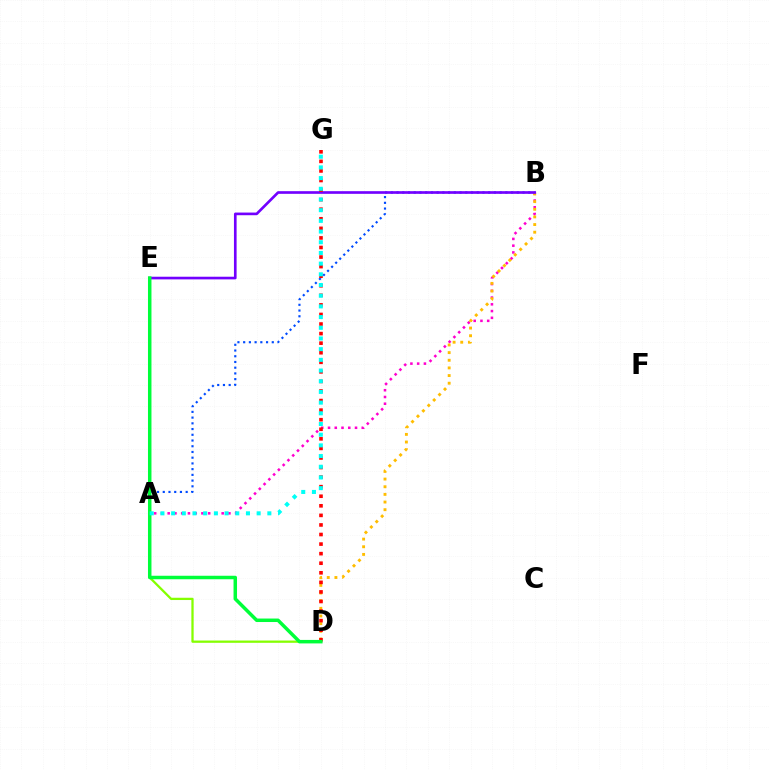{('A', 'B'): [{'color': '#004bff', 'line_style': 'dotted', 'thickness': 1.56}, {'color': '#ff00cf', 'line_style': 'dotted', 'thickness': 1.83}], ('A', 'D'): [{'color': '#84ff00', 'line_style': 'solid', 'thickness': 1.64}], ('B', 'D'): [{'color': '#ffbd00', 'line_style': 'dotted', 'thickness': 2.08}], ('B', 'E'): [{'color': '#7200ff', 'line_style': 'solid', 'thickness': 1.91}], ('D', 'G'): [{'color': '#ff0000', 'line_style': 'dotted', 'thickness': 2.6}], ('D', 'E'): [{'color': '#00ff39', 'line_style': 'solid', 'thickness': 2.51}], ('A', 'G'): [{'color': '#00fff6', 'line_style': 'dotted', 'thickness': 2.9}]}